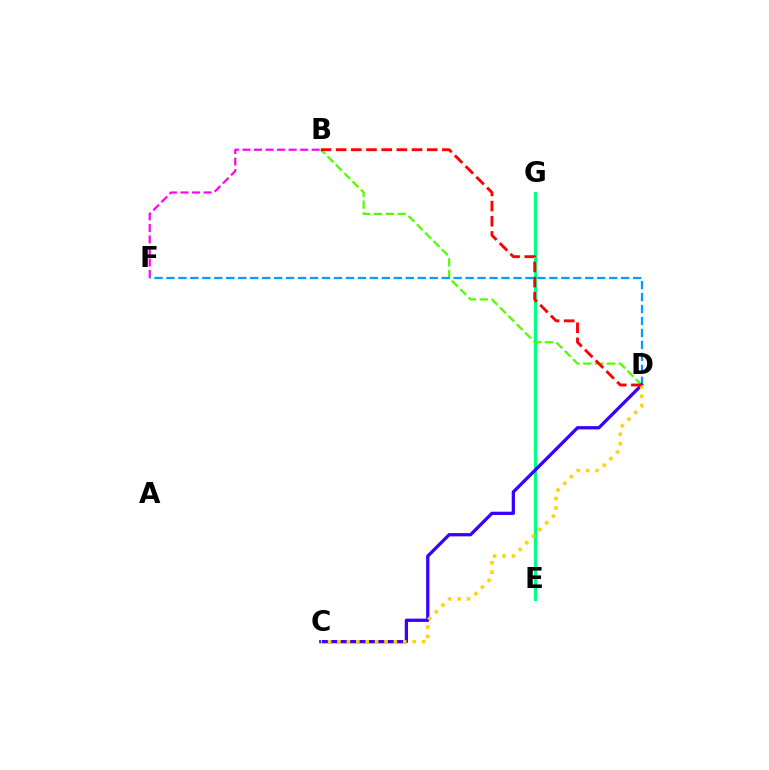{('E', 'G'): [{'color': '#00ff86', 'line_style': 'solid', 'thickness': 2.19}], ('B', 'F'): [{'color': '#ff00ed', 'line_style': 'dashed', 'thickness': 1.57}], ('B', 'D'): [{'color': '#4fff00', 'line_style': 'dashed', 'thickness': 1.61}, {'color': '#ff0000', 'line_style': 'dashed', 'thickness': 2.06}], ('D', 'F'): [{'color': '#009eff', 'line_style': 'dashed', 'thickness': 1.63}], ('C', 'D'): [{'color': '#3700ff', 'line_style': 'solid', 'thickness': 2.35}, {'color': '#ffd500', 'line_style': 'dotted', 'thickness': 2.55}]}